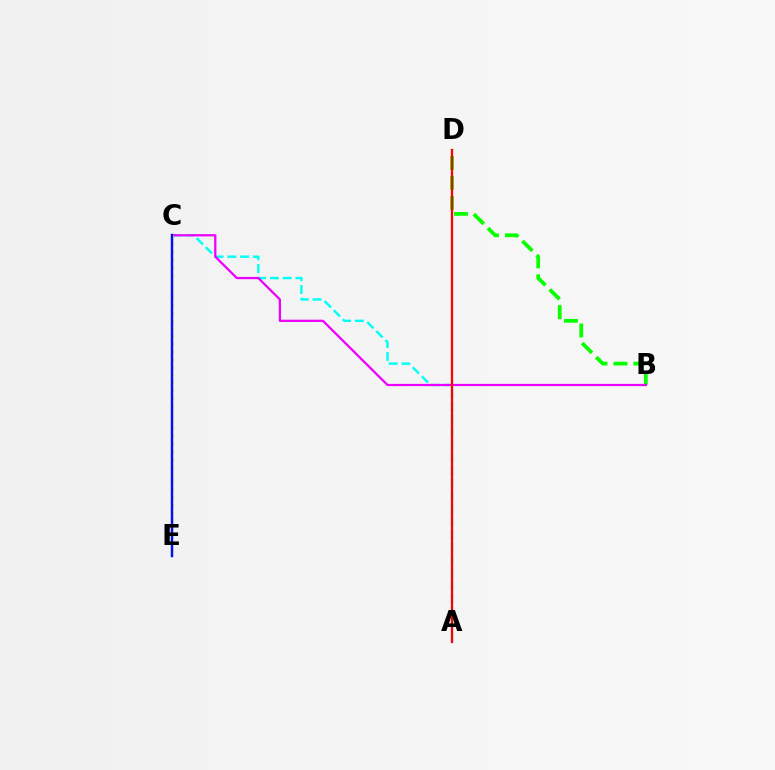{('B', 'D'): [{'color': '#08ff00', 'line_style': 'dashed', 'thickness': 2.71}], ('A', 'C'): [{'color': '#00fff6', 'line_style': 'dashed', 'thickness': 1.74}], ('B', 'C'): [{'color': '#ee00ff', 'line_style': 'solid', 'thickness': 1.62}], ('C', 'E'): [{'color': '#fcf500', 'line_style': 'dotted', 'thickness': 2.08}, {'color': '#0010ff', 'line_style': 'solid', 'thickness': 1.76}], ('A', 'D'): [{'color': '#ff0000', 'line_style': 'solid', 'thickness': 1.63}]}